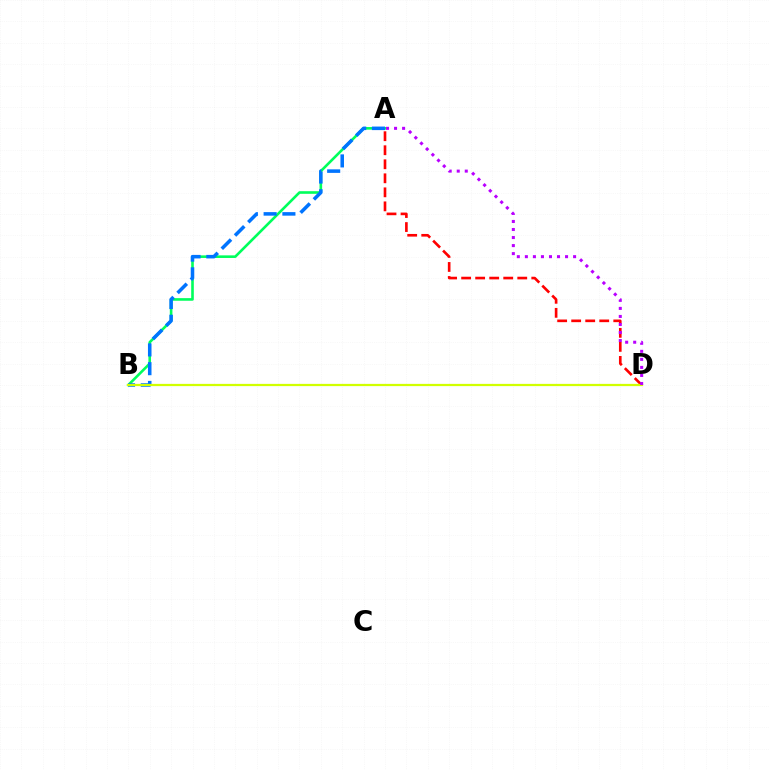{('A', 'B'): [{'color': '#00ff5c', 'line_style': 'solid', 'thickness': 1.88}, {'color': '#0074ff', 'line_style': 'dashed', 'thickness': 2.55}], ('A', 'D'): [{'color': '#ff0000', 'line_style': 'dashed', 'thickness': 1.91}, {'color': '#b900ff', 'line_style': 'dotted', 'thickness': 2.18}], ('B', 'D'): [{'color': '#d1ff00', 'line_style': 'solid', 'thickness': 1.61}]}